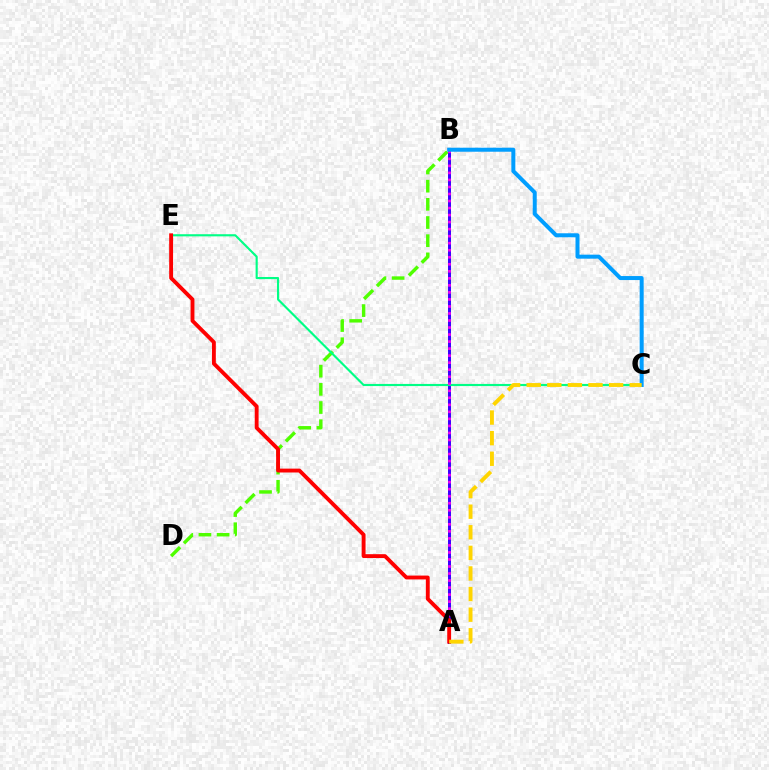{('B', 'D'): [{'color': '#4fff00', 'line_style': 'dashed', 'thickness': 2.47}], ('A', 'B'): [{'color': '#3700ff', 'line_style': 'solid', 'thickness': 2.14}, {'color': '#ff00ed', 'line_style': 'dotted', 'thickness': 1.91}], ('C', 'E'): [{'color': '#00ff86', 'line_style': 'solid', 'thickness': 1.54}], ('A', 'E'): [{'color': '#ff0000', 'line_style': 'solid', 'thickness': 2.78}], ('B', 'C'): [{'color': '#009eff', 'line_style': 'solid', 'thickness': 2.89}], ('A', 'C'): [{'color': '#ffd500', 'line_style': 'dashed', 'thickness': 2.8}]}